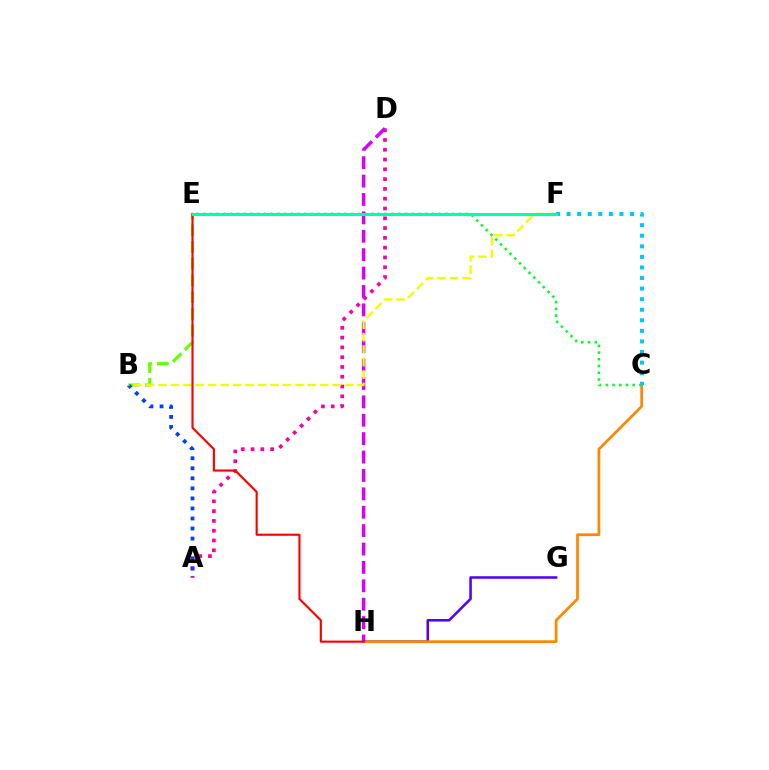{('G', 'H'): [{'color': '#4f00ff', 'line_style': 'solid', 'thickness': 1.83}], ('A', 'D'): [{'color': '#ff00a0', 'line_style': 'dotted', 'thickness': 2.66}], ('C', 'E'): [{'color': '#00ff27', 'line_style': 'dotted', 'thickness': 1.83}], ('C', 'H'): [{'color': '#ff8800', 'line_style': 'solid', 'thickness': 1.98}], ('B', 'E'): [{'color': '#66ff00', 'line_style': 'dashed', 'thickness': 2.27}], ('A', 'B'): [{'color': '#003fff', 'line_style': 'dotted', 'thickness': 2.73}], ('D', 'H'): [{'color': '#d600ff', 'line_style': 'dashed', 'thickness': 2.5}], ('C', 'F'): [{'color': '#00c7ff', 'line_style': 'dotted', 'thickness': 2.87}], ('B', 'F'): [{'color': '#eeff00', 'line_style': 'dashed', 'thickness': 1.69}], ('E', 'H'): [{'color': '#ff0000', 'line_style': 'solid', 'thickness': 1.54}], ('E', 'F'): [{'color': '#00ffaf', 'line_style': 'solid', 'thickness': 2.18}]}